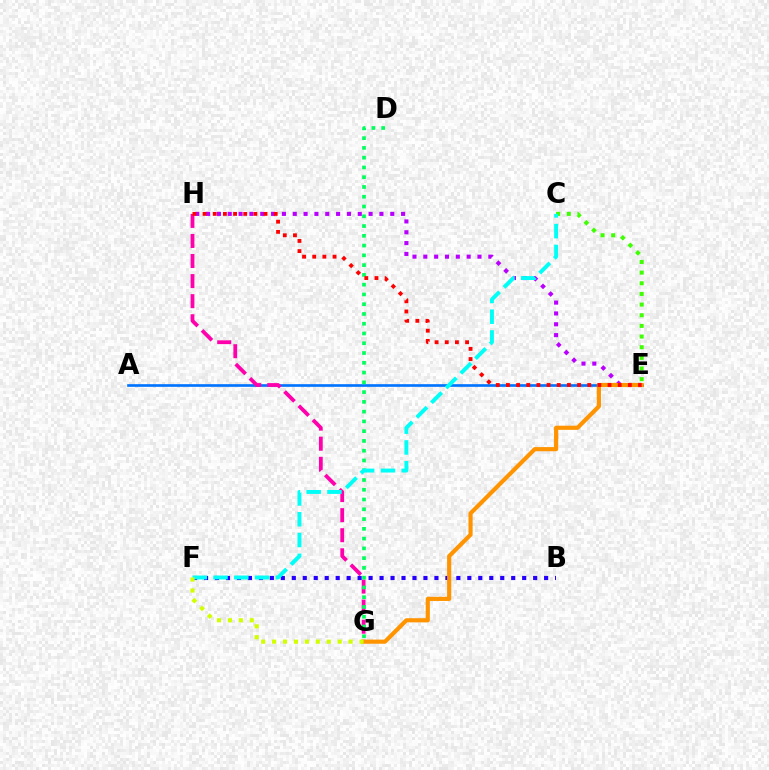{('E', 'H'): [{'color': '#b900ff', 'line_style': 'dotted', 'thickness': 2.94}, {'color': '#ff0000', 'line_style': 'dotted', 'thickness': 2.76}], ('A', 'E'): [{'color': '#0074ff', 'line_style': 'solid', 'thickness': 1.92}], ('G', 'H'): [{'color': '#ff00ac', 'line_style': 'dashed', 'thickness': 2.73}], ('D', 'G'): [{'color': '#00ff5c', 'line_style': 'dotted', 'thickness': 2.65}], ('C', 'E'): [{'color': '#3dff00', 'line_style': 'dotted', 'thickness': 2.9}], ('B', 'F'): [{'color': '#2500ff', 'line_style': 'dotted', 'thickness': 2.98}], ('E', 'G'): [{'color': '#ff9400', 'line_style': 'solid', 'thickness': 2.99}], ('C', 'F'): [{'color': '#00fff6', 'line_style': 'dashed', 'thickness': 2.82}], ('F', 'G'): [{'color': '#d1ff00', 'line_style': 'dotted', 'thickness': 2.97}]}